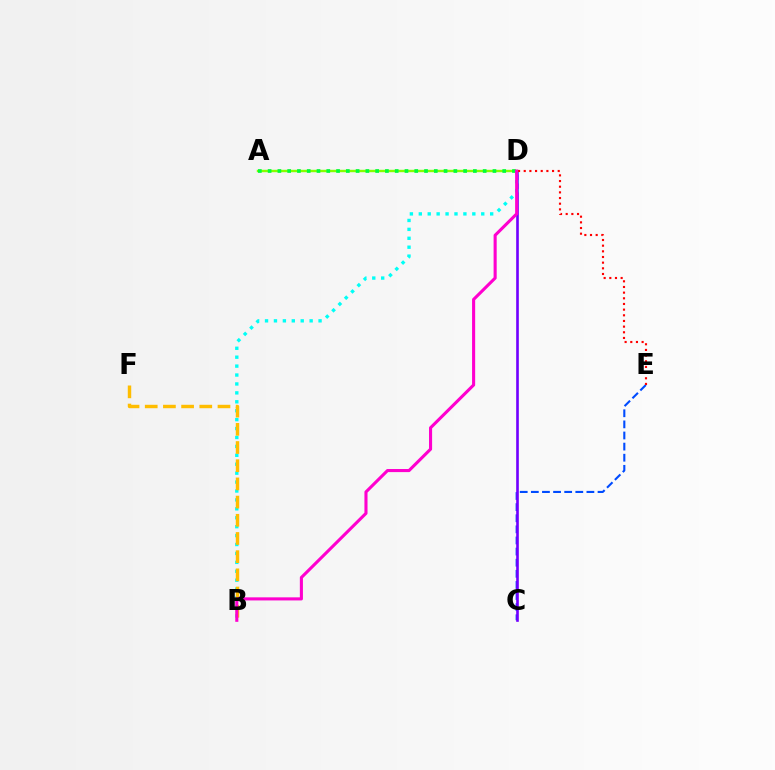{('C', 'E'): [{'color': '#004bff', 'line_style': 'dashed', 'thickness': 1.51}], ('C', 'D'): [{'color': '#7200ff', 'line_style': 'solid', 'thickness': 1.9}], ('A', 'D'): [{'color': '#84ff00', 'line_style': 'solid', 'thickness': 1.74}, {'color': '#00ff39', 'line_style': 'dotted', 'thickness': 2.66}], ('B', 'D'): [{'color': '#00fff6', 'line_style': 'dotted', 'thickness': 2.42}, {'color': '#ff00cf', 'line_style': 'solid', 'thickness': 2.22}], ('B', 'F'): [{'color': '#ffbd00', 'line_style': 'dashed', 'thickness': 2.47}], ('D', 'E'): [{'color': '#ff0000', 'line_style': 'dotted', 'thickness': 1.54}]}